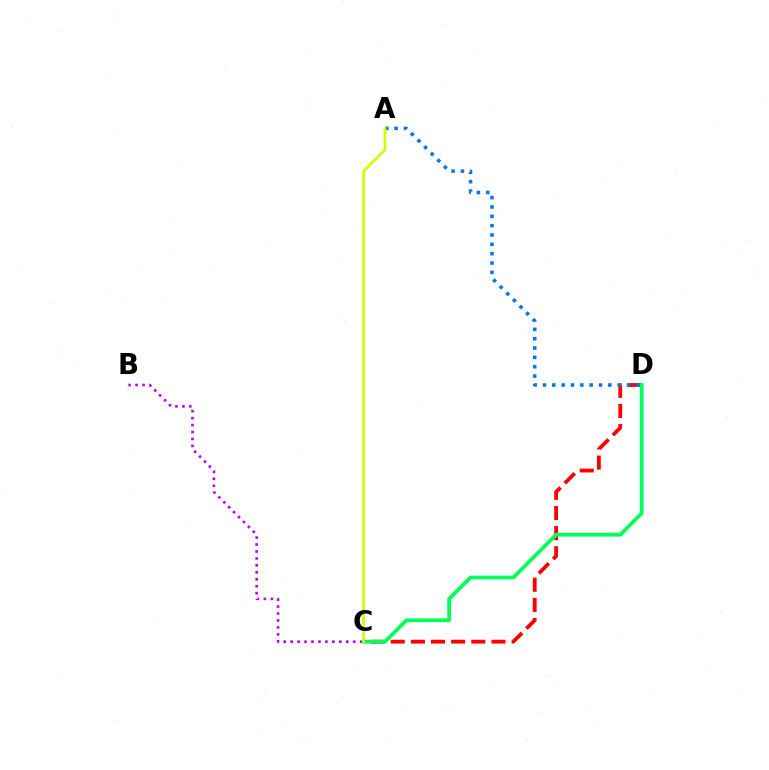{('B', 'C'): [{'color': '#b900ff', 'line_style': 'dotted', 'thickness': 1.89}], ('C', 'D'): [{'color': '#ff0000', 'line_style': 'dashed', 'thickness': 2.74}, {'color': '#00ff5c', 'line_style': 'solid', 'thickness': 2.72}], ('A', 'D'): [{'color': '#0074ff', 'line_style': 'dotted', 'thickness': 2.54}], ('A', 'C'): [{'color': '#d1ff00', 'line_style': 'solid', 'thickness': 1.95}]}